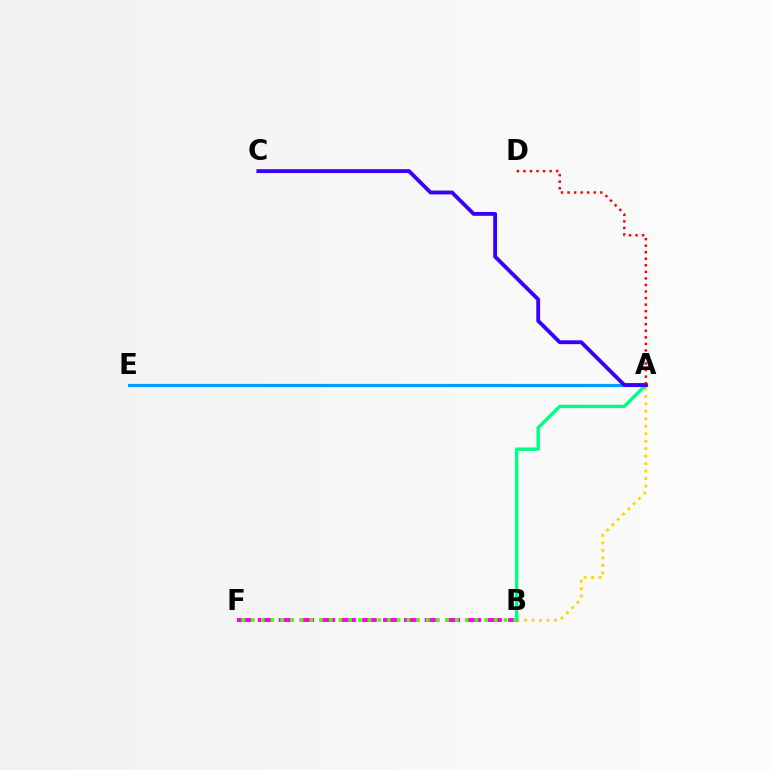{('A', 'B'): [{'color': '#ffd500', 'line_style': 'dotted', 'thickness': 2.03}, {'color': '#00ff86', 'line_style': 'solid', 'thickness': 2.47}], ('A', 'E'): [{'color': '#009eff', 'line_style': 'solid', 'thickness': 2.28}], ('B', 'F'): [{'color': '#ff00ed', 'line_style': 'dashed', 'thickness': 2.83}, {'color': '#4fff00', 'line_style': 'dotted', 'thickness': 2.64}], ('A', 'C'): [{'color': '#3700ff', 'line_style': 'solid', 'thickness': 2.77}], ('A', 'D'): [{'color': '#ff0000', 'line_style': 'dotted', 'thickness': 1.78}]}